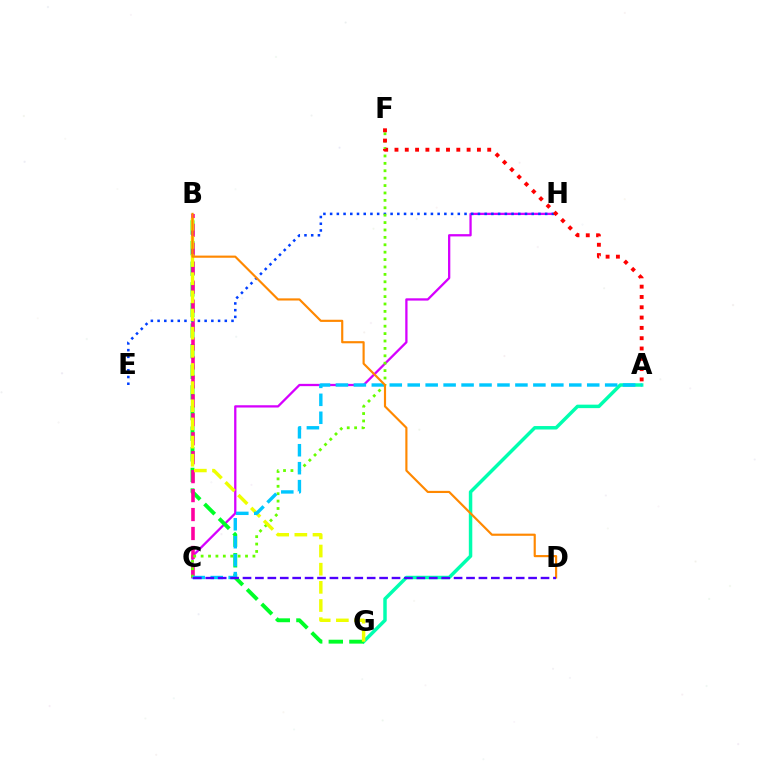{('C', 'H'): [{'color': '#d600ff', 'line_style': 'solid', 'thickness': 1.65}], ('A', 'G'): [{'color': '#00ffaf', 'line_style': 'solid', 'thickness': 2.5}], ('B', 'G'): [{'color': '#00ff27', 'line_style': 'dashed', 'thickness': 2.8}, {'color': '#eeff00', 'line_style': 'dashed', 'thickness': 2.47}], ('B', 'C'): [{'color': '#ff00a0', 'line_style': 'dashed', 'thickness': 2.57}], ('E', 'H'): [{'color': '#003fff', 'line_style': 'dotted', 'thickness': 1.83}], ('C', 'F'): [{'color': '#66ff00', 'line_style': 'dotted', 'thickness': 2.01}], ('A', 'F'): [{'color': '#ff0000', 'line_style': 'dotted', 'thickness': 2.8}], ('A', 'C'): [{'color': '#00c7ff', 'line_style': 'dashed', 'thickness': 2.44}], ('B', 'D'): [{'color': '#ff8800', 'line_style': 'solid', 'thickness': 1.55}], ('C', 'D'): [{'color': '#4f00ff', 'line_style': 'dashed', 'thickness': 1.69}]}